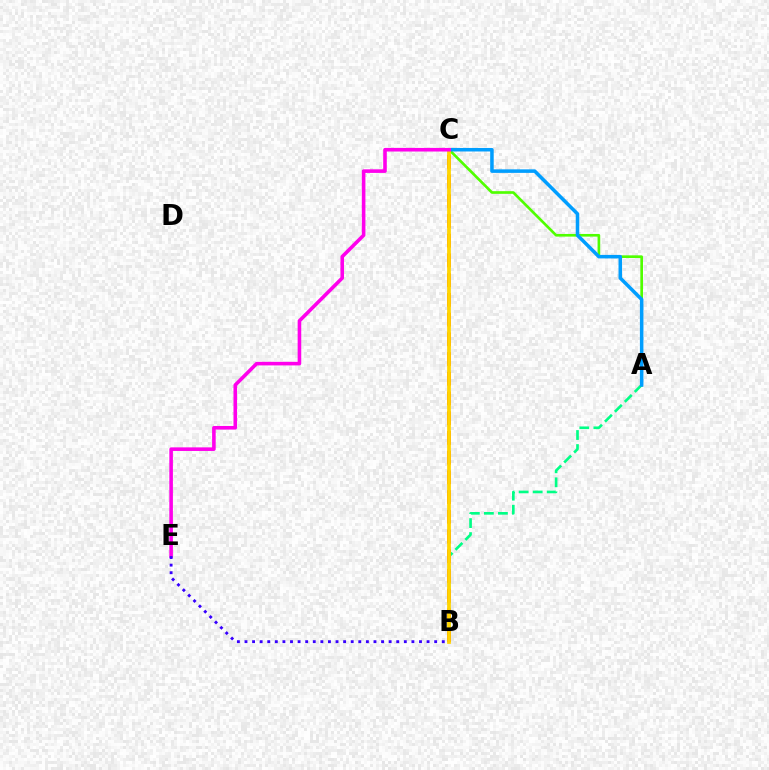{('A', 'B'): [{'color': '#00ff86', 'line_style': 'dashed', 'thickness': 1.91}], ('B', 'C'): [{'color': '#ff0000', 'line_style': 'dashed', 'thickness': 2.68}, {'color': '#ffd500', 'line_style': 'solid', 'thickness': 2.71}], ('A', 'C'): [{'color': '#4fff00', 'line_style': 'solid', 'thickness': 1.91}, {'color': '#009eff', 'line_style': 'solid', 'thickness': 2.54}], ('C', 'E'): [{'color': '#ff00ed', 'line_style': 'solid', 'thickness': 2.59}], ('B', 'E'): [{'color': '#3700ff', 'line_style': 'dotted', 'thickness': 2.06}]}